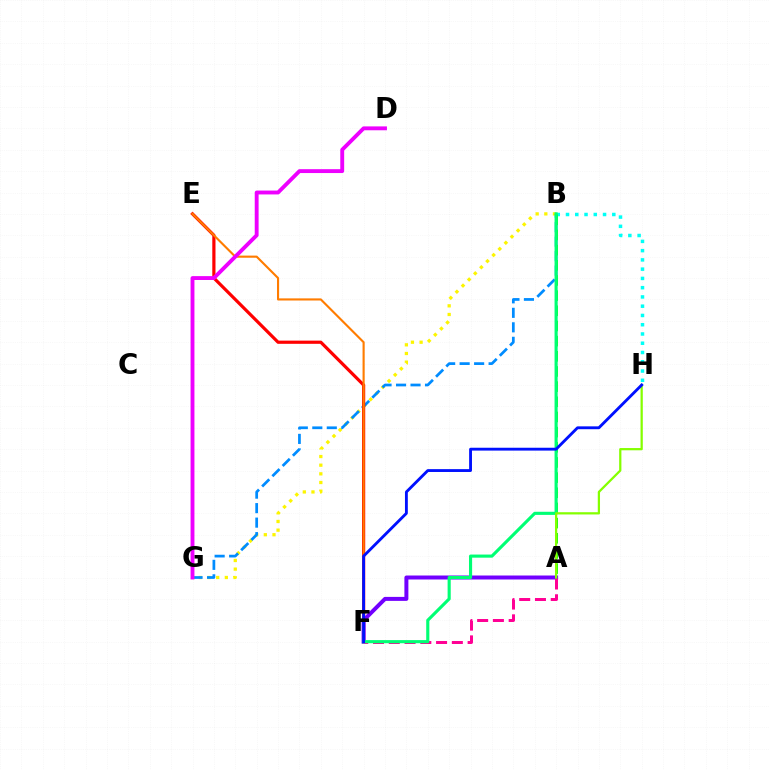{('B', 'G'): [{'color': '#fcf500', 'line_style': 'dotted', 'thickness': 2.35}, {'color': '#008cff', 'line_style': 'dashed', 'thickness': 1.97}], ('E', 'F'): [{'color': '#ff0000', 'line_style': 'solid', 'thickness': 2.3}, {'color': '#ff7c00', 'line_style': 'solid', 'thickness': 1.53}], ('B', 'H'): [{'color': '#00fff6', 'line_style': 'dotted', 'thickness': 2.52}], ('A', 'F'): [{'color': '#7200ff', 'line_style': 'solid', 'thickness': 2.87}, {'color': '#ff0094', 'line_style': 'dashed', 'thickness': 2.14}], ('A', 'B'): [{'color': '#08ff00', 'line_style': 'dashed', 'thickness': 2.06}], ('D', 'G'): [{'color': '#ee00ff', 'line_style': 'solid', 'thickness': 2.79}], ('B', 'F'): [{'color': '#00ff74', 'line_style': 'solid', 'thickness': 2.25}], ('A', 'H'): [{'color': '#84ff00', 'line_style': 'solid', 'thickness': 1.62}], ('F', 'H'): [{'color': '#0010ff', 'line_style': 'solid', 'thickness': 2.05}]}